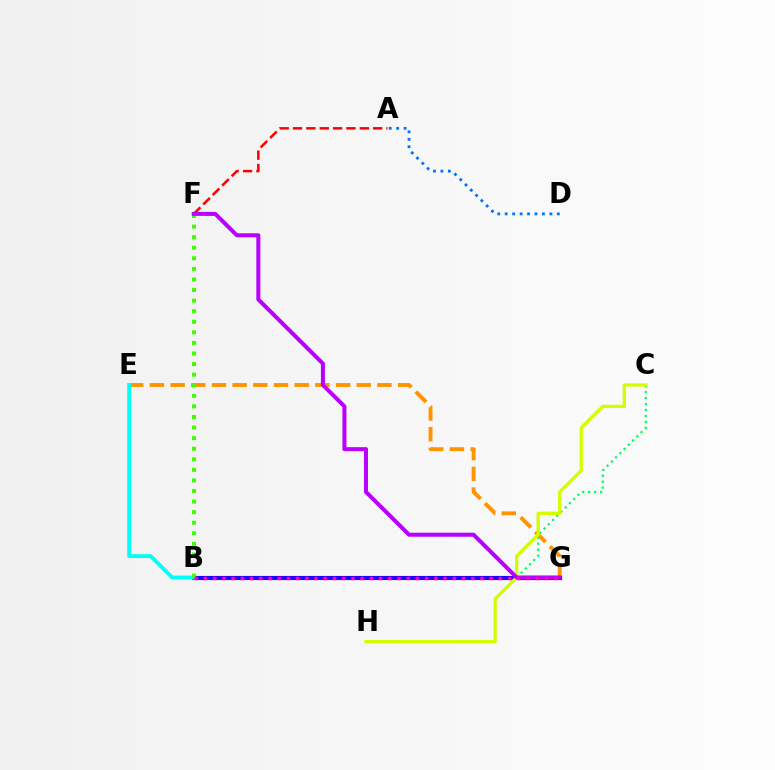{('A', 'F'): [{'color': '#ff0000', 'line_style': 'dashed', 'thickness': 1.81}], ('B', 'C'): [{'color': '#00ff5c', 'line_style': 'dotted', 'thickness': 1.62}], ('E', 'G'): [{'color': '#ff9400', 'line_style': 'dashed', 'thickness': 2.81}], ('B', 'G'): [{'color': '#2500ff', 'line_style': 'solid', 'thickness': 2.97}, {'color': '#ff00ac', 'line_style': 'dotted', 'thickness': 2.5}], ('B', 'E'): [{'color': '#00fff6', 'line_style': 'solid', 'thickness': 2.79}], ('B', 'F'): [{'color': '#3dff00', 'line_style': 'dotted', 'thickness': 2.87}], ('C', 'H'): [{'color': '#d1ff00', 'line_style': 'solid', 'thickness': 2.39}], ('A', 'D'): [{'color': '#0074ff', 'line_style': 'dotted', 'thickness': 2.02}], ('F', 'G'): [{'color': '#b900ff', 'line_style': 'solid', 'thickness': 2.89}]}